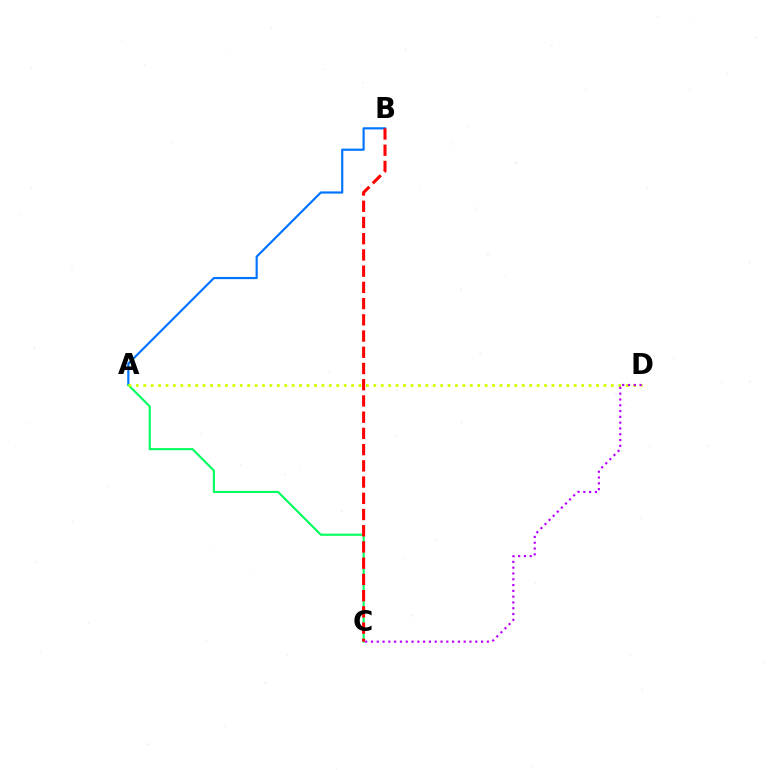{('A', 'B'): [{'color': '#0074ff', 'line_style': 'solid', 'thickness': 1.56}], ('A', 'C'): [{'color': '#00ff5c', 'line_style': 'solid', 'thickness': 1.51}], ('B', 'C'): [{'color': '#ff0000', 'line_style': 'dashed', 'thickness': 2.2}], ('A', 'D'): [{'color': '#d1ff00', 'line_style': 'dotted', 'thickness': 2.02}], ('C', 'D'): [{'color': '#b900ff', 'line_style': 'dotted', 'thickness': 1.57}]}